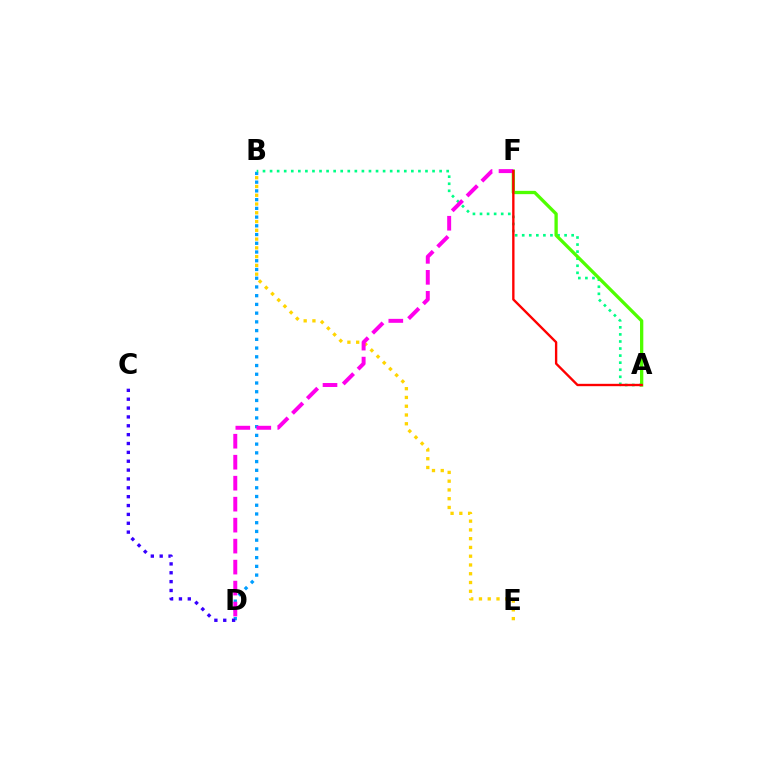{('B', 'D'): [{'color': '#009eff', 'line_style': 'dotted', 'thickness': 2.37}], ('C', 'D'): [{'color': '#3700ff', 'line_style': 'dotted', 'thickness': 2.41}], ('B', 'E'): [{'color': '#ffd500', 'line_style': 'dotted', 'thickness': 2.38}], ('A', 'B'): [{'color': '#00ff86', 'line_style': 'dotted', 'thickness': 1.92}], ('A', 'F'): [{'color': '#4fff00', 'line_style': 'solid', 'thickness': 2.38}, {'color': '#ff0000', 'line_style': 'solid', 'thickness': 1.7}], ('D', 'F'): [{'color': '#ff00ed', 'line_style': 'dashed', 'thickness': 2.85}]}